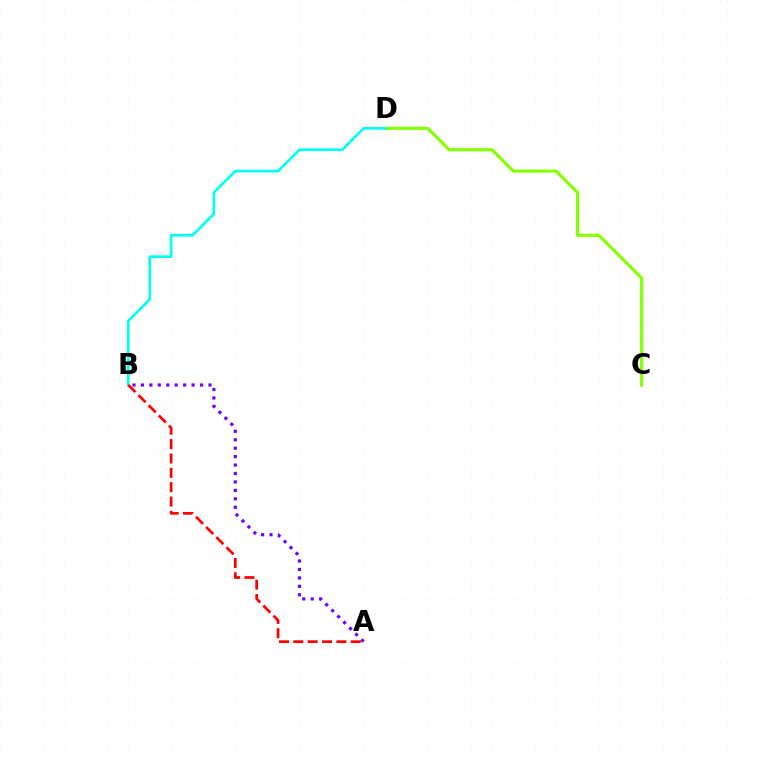{('C', 'D'): [{'color': '#84ff00', 'line_style': 'solid', 'thickness': 2.25}], ('B', 'D'): [{'color': '#00fff6', 'line_style': 'solid', 'thickness': 1.91}], ('A', 'B'): [{'color': '#7200ff', 'line_style': 'dotted', 'thickness': 2.29}, {'color': '#ff0000', 'line_style': 'dashed', 'thickness': 1.95}]}